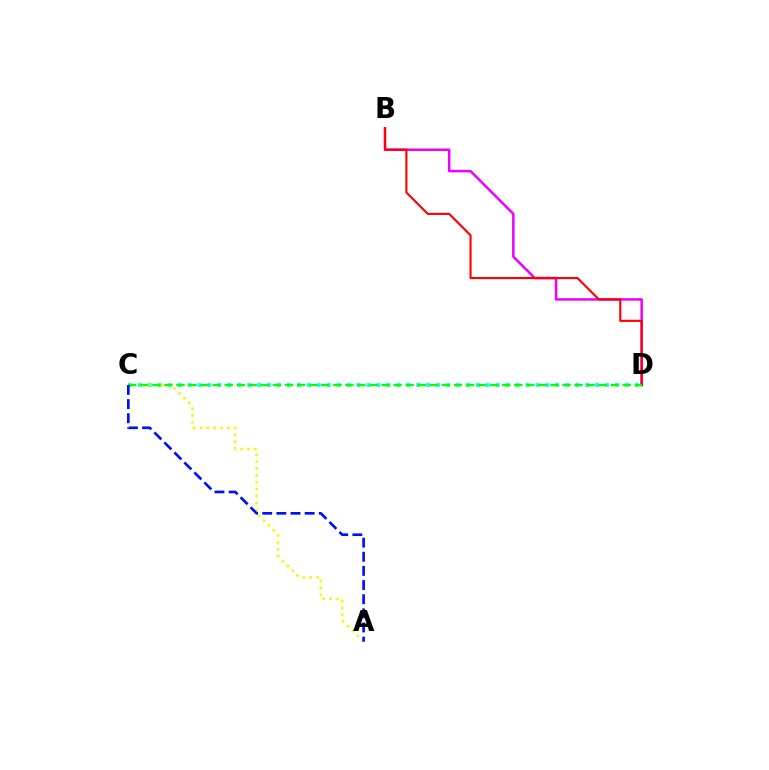{('C', 'D'): [{'color': '#00fff6', 'line_style': 'dotted', 'thickness': 2.7}, {'color': '#08ff00', 'line_style': 'dashed', 'thickness': 1.64}], ('B', 'D'): [{'color': '#ee00ff', 'line_style': 'solid', 'thickness': 1.81}, {'color': '#ff0000', 'line_style': 'solid', 'thickness': 1.53}], ('A', 'C'): [{'color': '#fcf500', 'line_style': 'dotted', 'thickness': 1.87}, {'color': '#0010ff', 'line_style': 'dashed', 'thickness': 1.92}]}